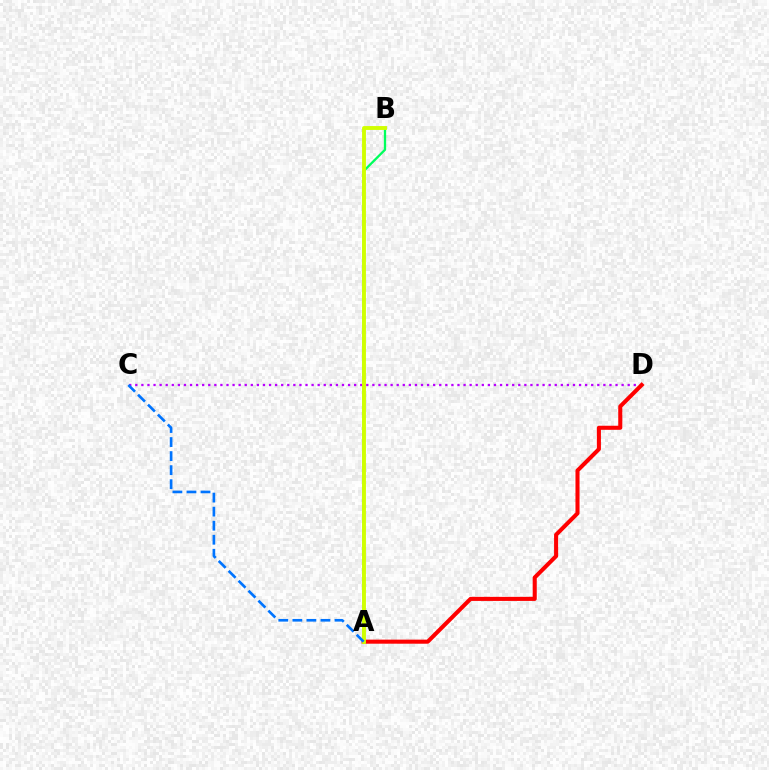{('C', 'D'): [{'color': '#b900ff', 'line_style': 'dotted', 'thickness': 1.65}], ('A', 'B'): [{'color': '#00ff5c', 'line_style': 'solid', 'thickness': 1.65}, {'color': '#d1ff00', 'line_style': 'solid', 'thickness': 2.79}], ('A', 'D'): [{'color': '#ff0000', 'line_style': 'solid', 'thickness': 2.93}], ('A', 'C'): [{'color': '#0074ff', 'line_style': 'dashed', 'thickness': 1.91}]}